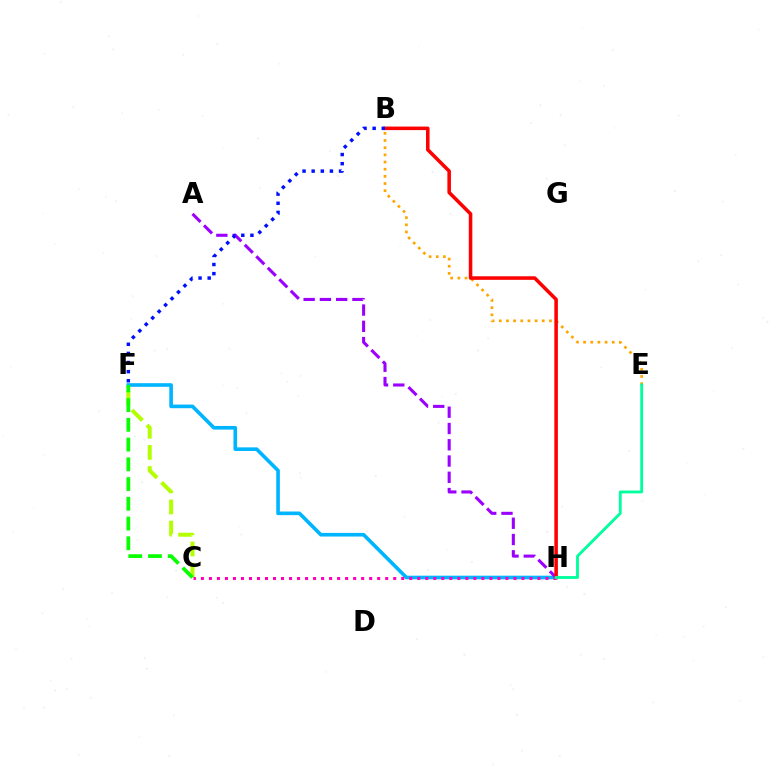{('F', 'H'): [{'color': '#00b5ff', 'line_style': 'solid', 'thickness': 2.61}], ('B', 'E'): [{'color': '#ffa500', 'line_style': 'dotted', 'thickness': 1.95}], ('C', 'F'): [{'color': '#b3ff00', 'line_style': 'dashed', 'thickness': 2.87}, {'color': '#08ff00', 'line_style': 'dashed', 'thickness': 2.68}], ('A', 'H'): [{'color': '#9b00ff', 'line_style': 'dashed', 'thickness': 2.21}], ('B', 'H'): [{'color': '#ff0000', 'line_style': 'solid', 'thickness': 2.55}], ('B', 'F'): [{'color': '#0010ff', 'line_style': 'dotted', 'thickness': 2.48}], ('C', 'H'): [{'color': '#ff00bd', 'line_style': 'dotted', 'thickness': 2.18}], ('E', 'H'): [{'color': '#00ff9d', 'line_style': 'solid', 'thickness': 2.05}]}